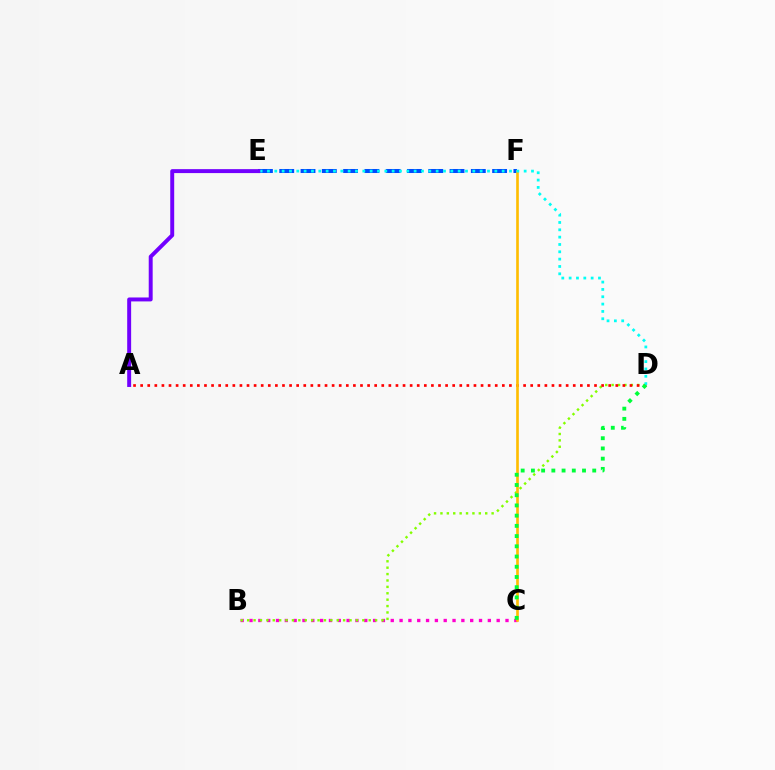{('B', 'C'): [{'color': '#ff00cf', 'line_style': 'dotted', 'thickness': 2.4}], ('E', 'F'): [{'color': '#004bff', 'line_style': 'dashed', 'thickness': 2.89}], ('B', 'D'): [{'color': '#84ff00', 'line_style': 'dotted', 'thickness': 1.74}], ('A', 'D'): [{'color': '#ff0000', 'line_style': 'dotted', 'thickness': 1.93}], ('C', 'F'): [{'color': '#ffbd00', 'line_style': 'solid', 'thickness': 1.91}], ('D', 'E'): [{'color': '#00fff6', 'line_style': 'dotted', 'thickness': 1.99}], ('A', 'E'): [{'color': '#7200ff', 'line_style': 'solid', 'thickness': 2.84}], ('C', 'D'): [{'color': '#00ff39', 'line_style': 'dotted', 'thickness': 2.78}]}